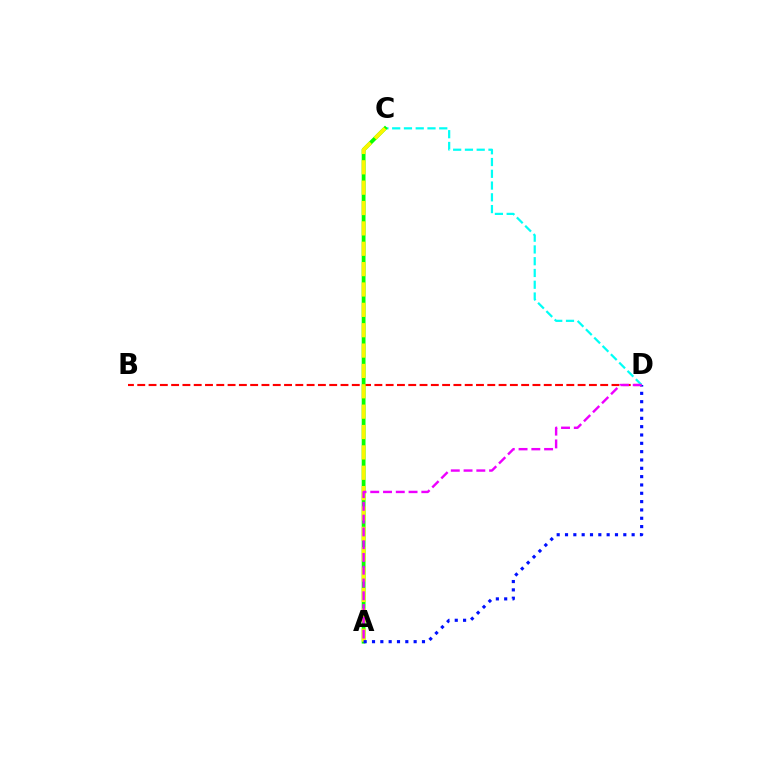{('B', 'D'): [{'color': '#ff0000', 'line_style': 'dashed', 'thickness': 1.53}], ('C', 'D'): [{'color': '#00fff6', 'line_style': 'dashed', 'thickness': 1.6}], ('A', 'C'): [{'color': '#08ff00', 'line_style': 'solid', 'thickness': 2.73}, {'color': '#fcf500', 'line_style': 'dashed', 'thickness': 2.77}], ('A', 'D'): [{'color': '#0010ff', 'line_style': 'dotted', 'thickness': 2.26}, {'color': '#ee00ff', 'line_style': 'dashed', 'thickness': 1.74}]}